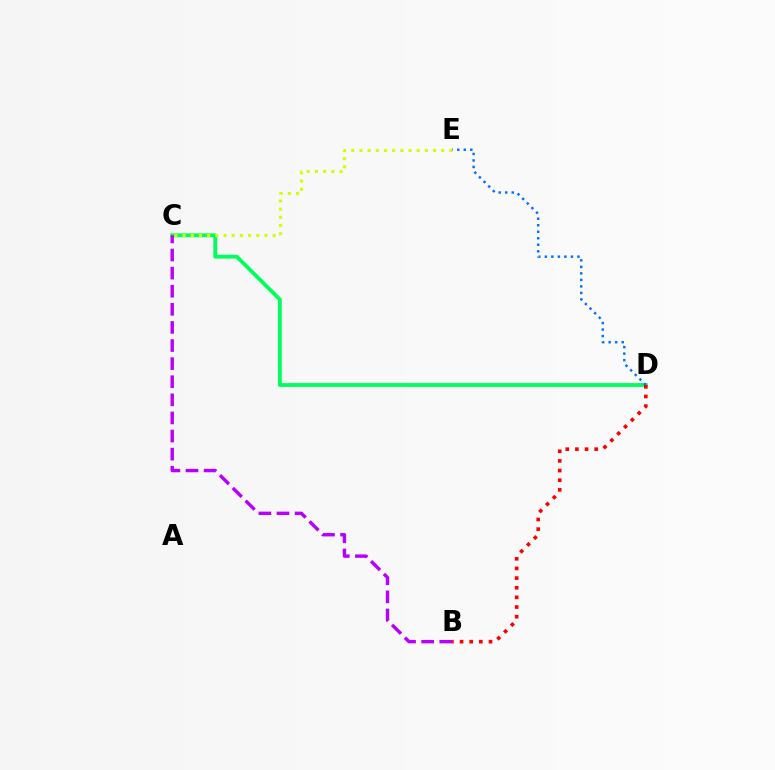{('C', 'D'): [{'color': '#00ff5c', 'line_style': 'solid', 'thickness': 2.76}], ('D', 'E'): [{'color': '#0074ff', 'line_style': 'dotted', 'thickness': 1.77}], ('C', 'E'): [{'color': '#d1ff00', 'line_style': 'dotted', 'thickness': 2.22}], ('B', 'D'): [{'color': '#ff0000', 'line_style': 'dotted', 'thickness': 2.62}], ('B', 'C'): [{'color': '#b900ff', 'line_style': 'dashed', 'thickness': 2.46}]}